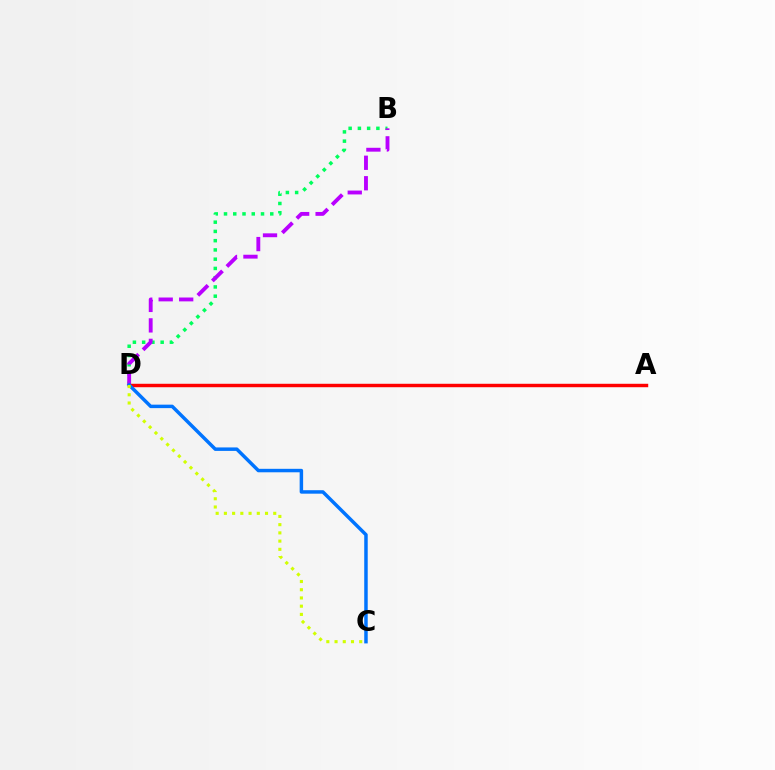{('B', 'D'): [{'color': '#00ff5c', 'line_style': 'dotted', 'thickness': 2.51}, {'color': '#b900ff', 'line_style': 'dashed', 'thickness': 2.78}], ('A', 'D'): [{'color': '#ff0000', 'line_style': 'solid', 'thickness': 2.48}], ('C', 'D'): [{'color': '#0074ff', 'line_style': 'solid', 'thickness': 2.5}, {'color': '#d1ff00', 'line_style': 'dotted', 'thickness': 2.23}]}